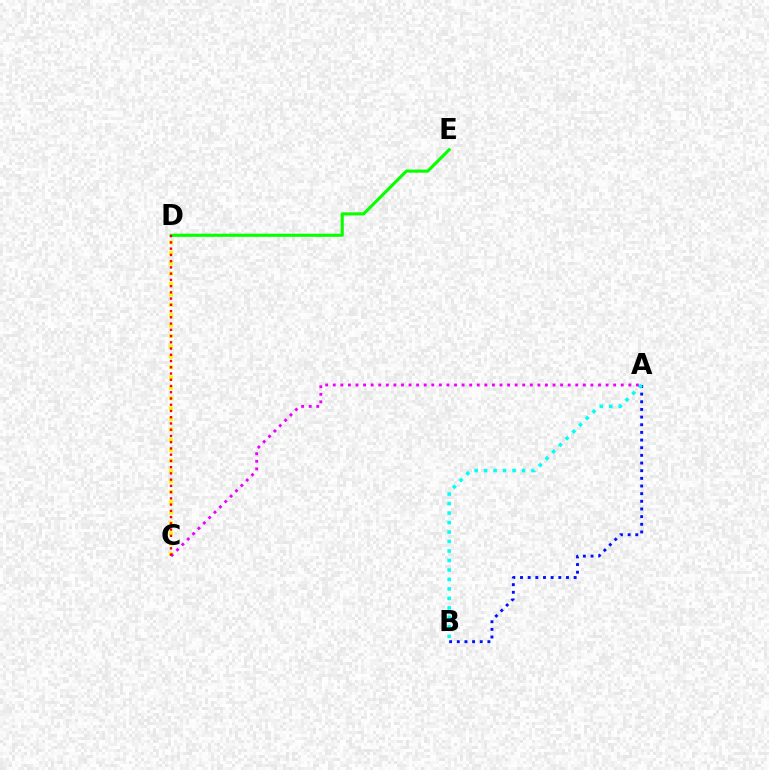{('D', 'E'): [{'color': '#08ff00', 'line_style': 'solid', 'thickness': 2.24}], ('A', 'B'): [{'color': '#0010ff', 'line_style': 'dotted', 'thickness': 2.08}, {'color': '#00fff6', 'line_style': 'dotted', 'thickness': 2.58}], ('C', 'D'): [{'color': '#fcf500', 'line_style': 'dotted', 'thickness': 2.82}, {'color': '#ff0000', 'line_style': 'dotted', 'thickness': 1.7}], ('A', 'C'): [{'color': '#ee00ff', 'line_style': 'dotted', 'thickness': 2.06}]}